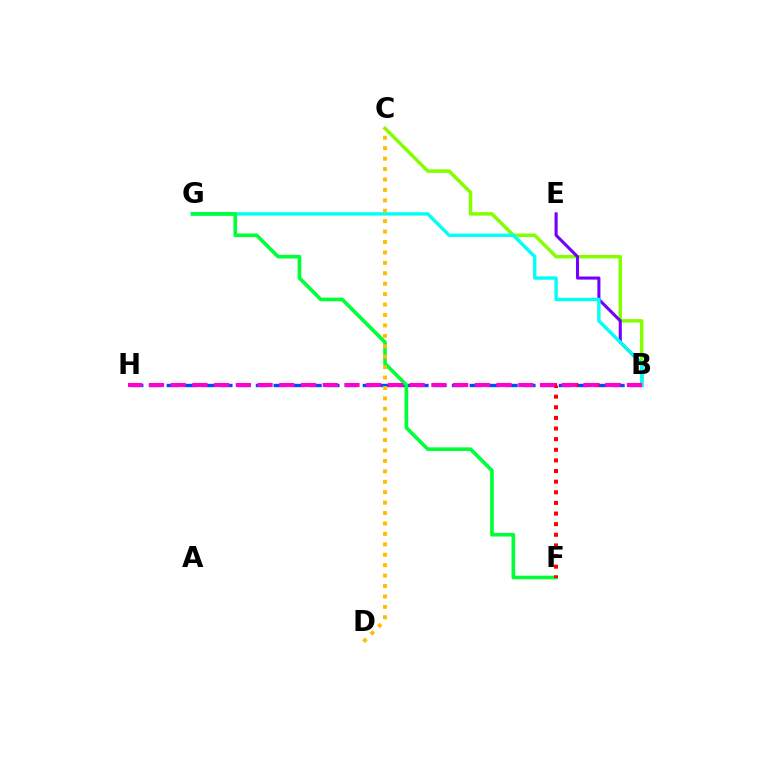{('B', 'C'): [{'color': '#84ff00', 'line_style': 'solid', 'thickness': 2.51}], ('B', 'H'): [{'color': '#004bff', 'line_style': 'dashed', 'thickness': 2.42}, {'color': '#ff00cf', 'line_style': 'dashed', 'thickness': 2.95}], ('B', 'E'): [{'color': '#7200ff', 'line_style': 'solid', 'thickness': 2.22}], ('B', 'G'): [{'color': '#00fff6', 'line_style': 'solid', 'thickness': 2.44}], ('F', 'G'): [{'color': '#00ff39', 'line_style': 'solid', 'thickness': 2.63}], ('B', 'F'): [{'color': '#ff0000', 'line_style': 'dotted', 'thickness': 2.89}], ('C', 'D'): [{'color': '#ffbd00', 'line_style': 'dotted', 'thickness': 2.83}]}